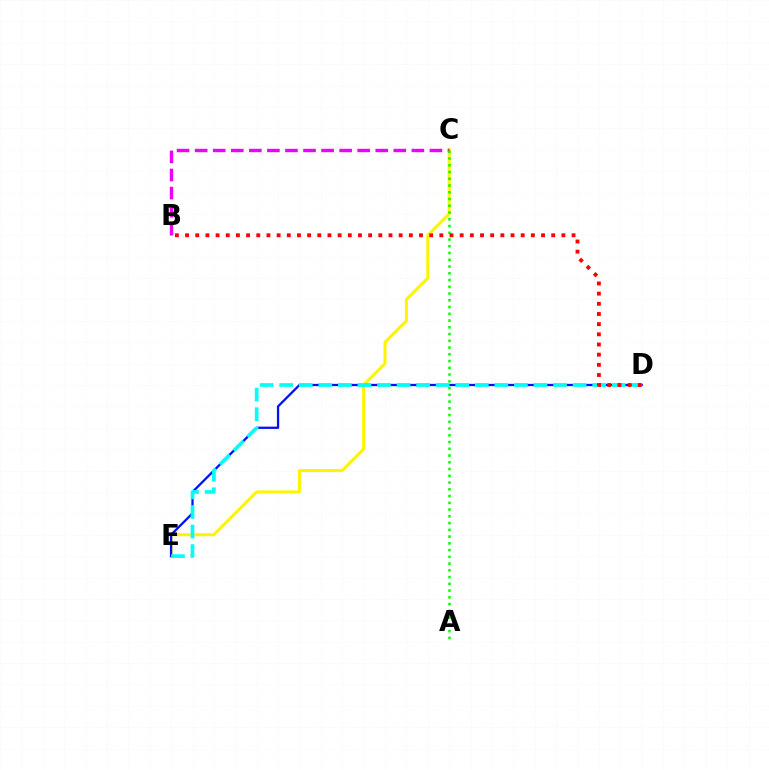{('C', 'E'): [{'color': '#fcf500', 'line_style': 'solid', 'thickness': 2.17}], ('B', 'C'): [{'color': '#ee00ff', 'line_style': 'dashed', 'thickness': 2.45}], ('D', 'E'): [{'color': '#0010ff', 'line_style': 'solid', 'thickness': 1.64}, {'color': '#00fff6', 'line_style': 'dashed', 'thickness': 2.66}], ('A', 'C'): [{'color': '#08ff00', 'line_style': 'dotted', 'thickness': 1.83}], ('B', 'D'): [{'color': '#ff0000', 'line_style': 'dotted', 'thickness': 2.76}]}